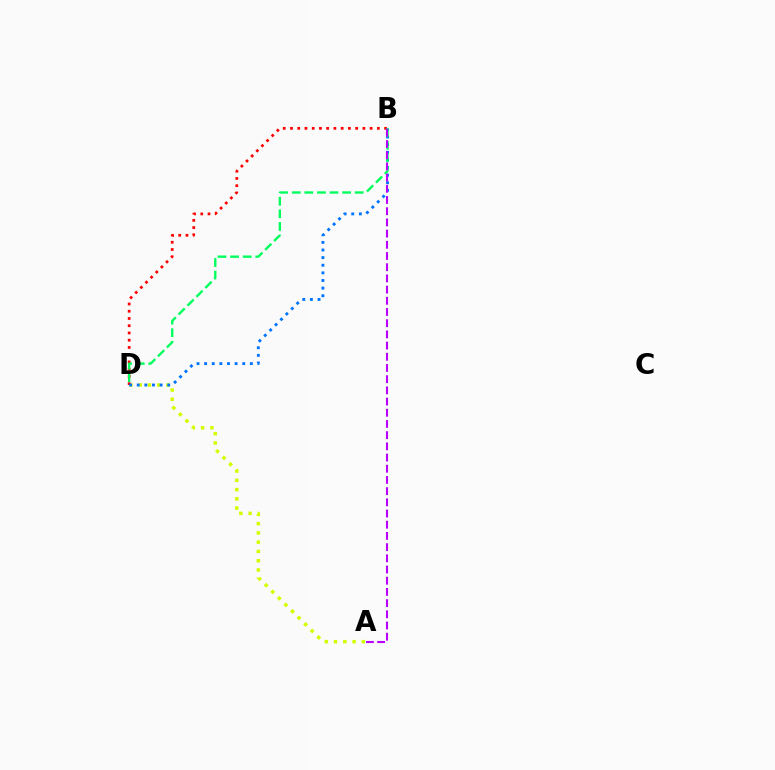{('A', 'D'): [{'color': '#d1ff00', 'line_style': 'dotted', 'thickness': 2.52}], ('B', 'D'): [{'color': '#ff0000', 'line_style': 'dotted', 'thickness': 1.97}, {'color': '#0074ff', 'line_style': 'dotted', 'thickness': 2.07}, {'color': '#00ff5c', 'line_style': 'dashed', 'thickness': 1.71}], ('A', 'B'): [{'color': '#b900ff', 'line_style': 'dashed', 'thickness': 1.52}]}